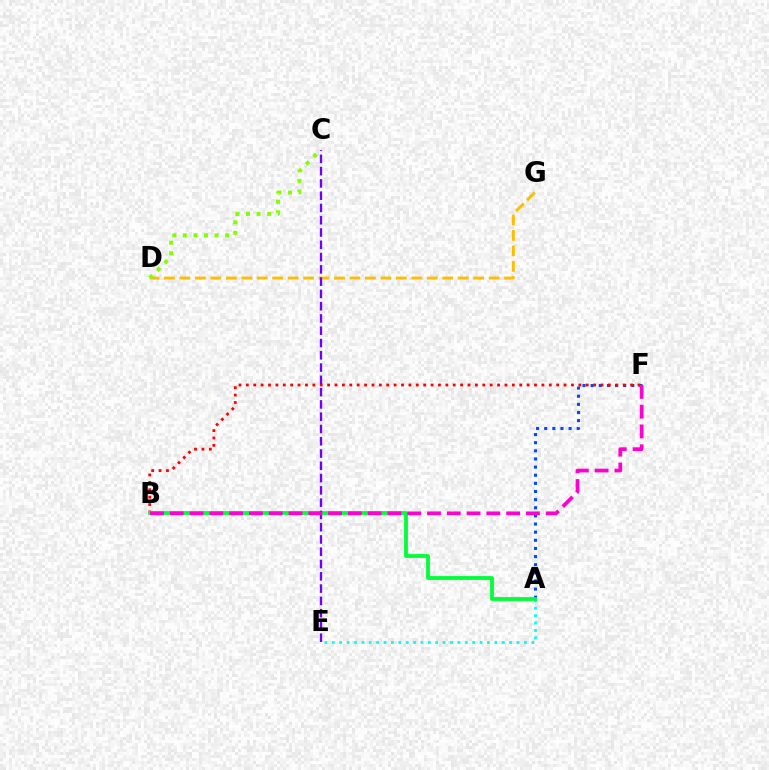{('A', 'F'): [{'color': '#004bff', 'line_style': 'dotted', 'thickness': 2.21}], ('B', 'F'): [{'color': '#ff0000', 'line_style': 'dotted', 'thickness': 2.01}, {'color': '#ff00cf', 'line_style': 'dashed', 'thickness': 2.69}], ('A', 'E'): [{'color': '#00fff6', 'line_style': 'dotted', 'thickness': 2.01}], ('A', 'B'): [{'color': '#00ff39', 'line_style': 'solid', 'thickness': 2.74}], ('D', 'G'): [{'color': '#ffbd00', 'line_style': 'dashed', 'thickness': 2.1}], ('C', 'D'): [{'color': '#84ff00', 'line_style': 'dotted', 'thickness': 2.87}], ('C', 'E'): [{'color': '#7200ff', 'line_style': 'dashed', 'thickness': 1.67}]}